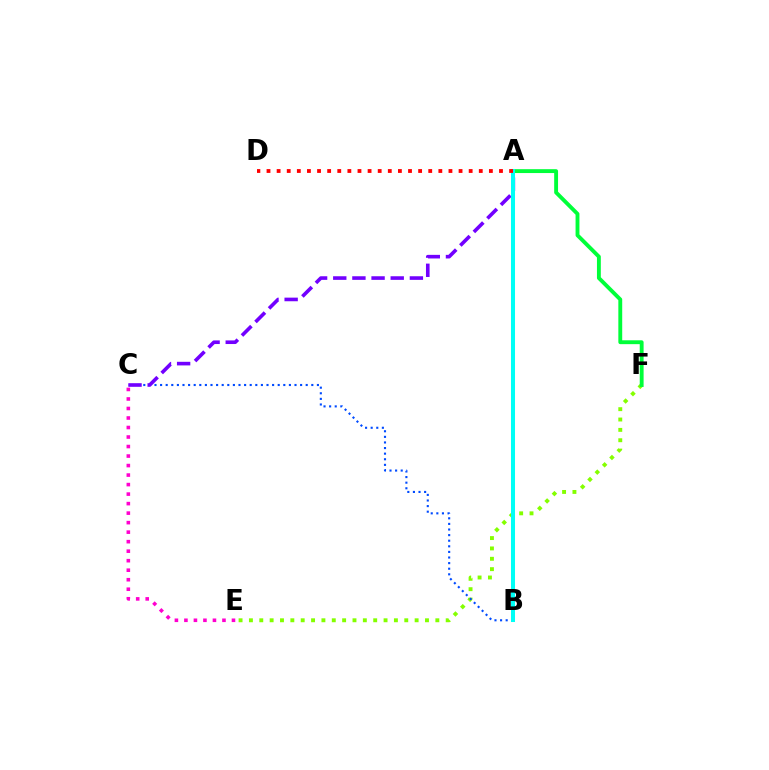{('C', 'E'): [{'color': '#ff00cf', 'line_style': 'dotted', 'thickness': 2.58}], ('A', 'B'): [{'color': '#ffbd00', 'line_style': 'dashed', 'thickness': 1.59}, {'color': '#00fff6', 'line_style': 'solid', 'thickness': 2.9}], ('E', 'F'): [{'color': '#84ff00', 'line_style': 'dotted', 'thickness': 2.81}], ('B', 'C'): [{'color': '#004bff', 'line_style': 'dotted', 'thickness': 1.52}], ('A', 'C'): [{'color': '#7200ff', 'line_style': 'dashed', 'thickness': 2.6}], ('A', 'F'): [{'color': '#00ff39', 'line_style': 'solid', 'thickness': 2.79}], ('A', 'D'): [{'color': '#ff0000', 'line_style': 'dotted', 'thickness': 2.75}]}